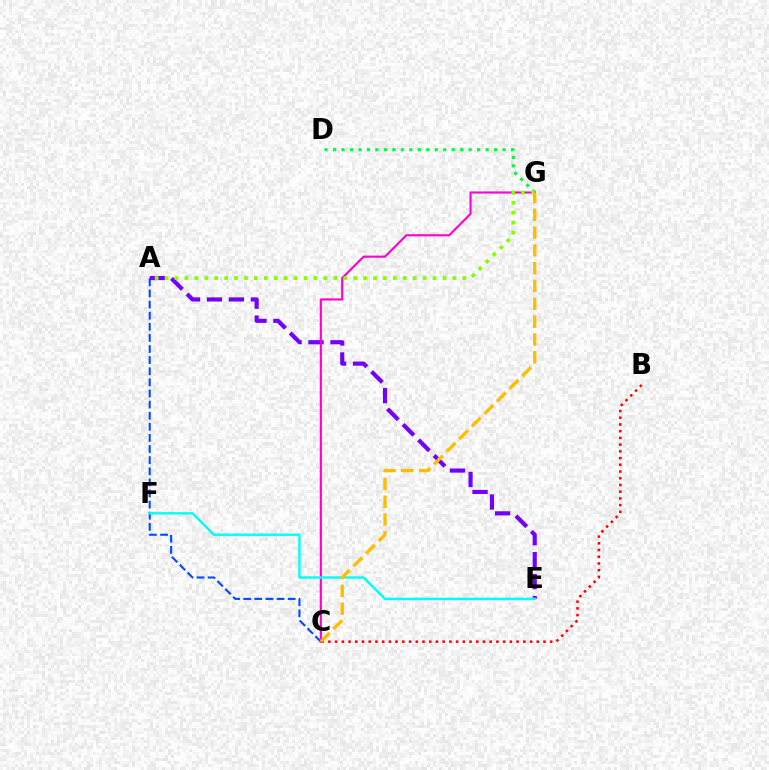{('D', 'G'): [{'color': '#00ff39', 'line_style': 'dotted', 'thickness': 2.3}], ('A', 'C'): [{'color': '#004bff', 'line_style': 'dashed', 'thickness': 1.51}], ('A', 'E'): [{'color': '#7200ff', 'line_style': 'dashed', 'thickness': 2.98}], ('C', 'G'): [{'color': '#ff00cf', 'line_style': 'solid', 'thickness': 1.54}, {'color': '#ffbd00', 'line_style': 'dashed', 'thickness': 2.42}], ('E', 'F'): [{'color': '#00fff6', 'line_style': 'solid', 'thickness': 1.73}], ('B', 'C'): [{'color': '#ff0000', 'line_style': 'dotted', 'thickness': 1.83}], ('A', 'G'): [{'color': '#84ff00', 'line_style': 'dotted', 'thickness': 2.7}]}